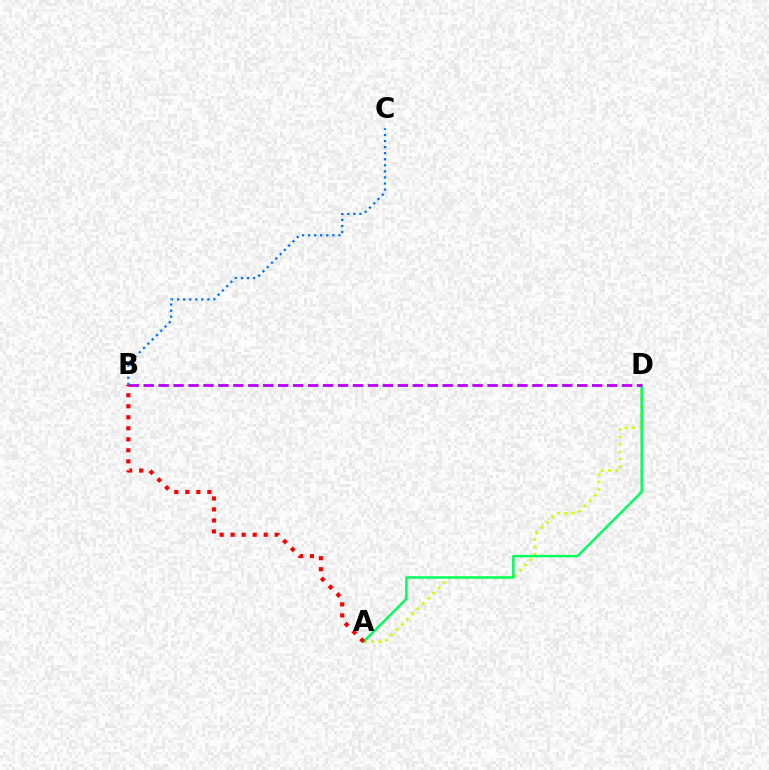{('A', 'D'): [{'color': '#d1ff00', 'line_style': 'dotted', 'thickness': 2.01}, {'color': '#00ff5c', 'line_style': 'solid', 'thickness': 1.78}], ('B', 'D'): [{'color': '#b900ff', 'line_style': 'dashed', 'thickness': 2.03}], ('A', 'B'): [{'color': '#ff0000', 'line_style': 'dotted', 'thickness': 2.99}], ('B', 'C'): [{'color': '#0074ff', 'line_style': 'dotted', 'thickness': 1.65}]}